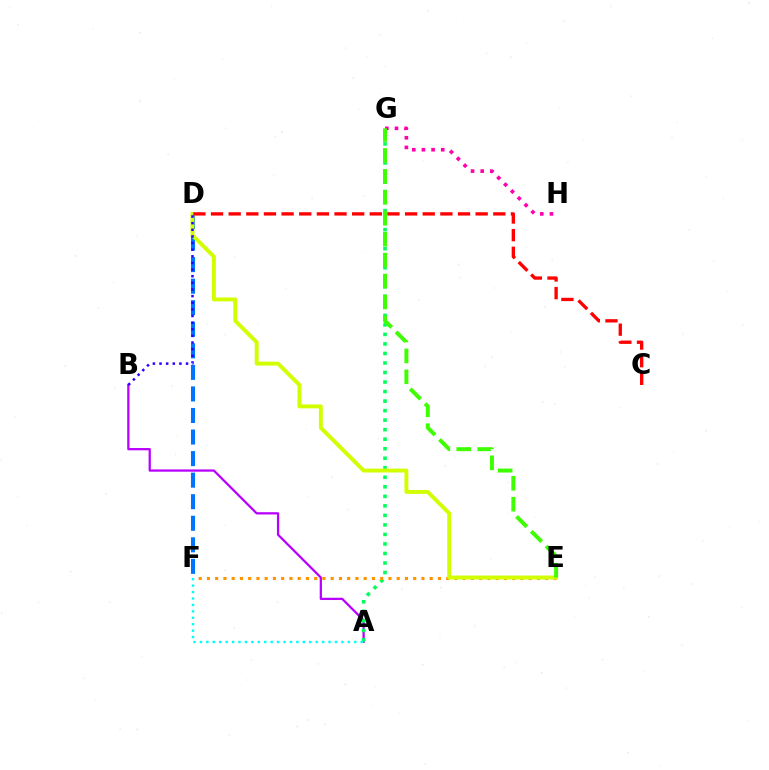{('A', 'B'): [{'color': '#b900ff', 'line_style': 'solid', 'thickness': 1.63}], ('A', 'G'): [{'color': '#00ff5c', 'line_style': 'dotted', 'thickness': 2.59}], ('E', 'F'): [{'color': '#ff9400', 'line_style': 'dotted', 'thickness': 2.24}], ('D', 'F'): [{'color': '#0074ff', 'line_style': 'dashed', 'thickness': 2.93}], ('A', 'F'): [{'color': '#00fff6', 'line_style': 'dotted', 'thickness': 1.75}], ('D', 'E'): [{'color': '#d1ff00', 'line_style': 'solid', 'thickness': 2.81}], ('G', 'H'): [{'color': '#ff00ac', 'line_style': 'dotted', 'thickness': 2.63}], ('E', 'G'): [{'color': '#3dff00', 'line_style': 'dashed', 'thickness': 2.84}], ('B', 'D'): [{'color': '#2500ff', 'line_style': 'dotted', 'thickness': 1.8}], ('C', 'D'): [{'color': '#ff0000', 'line_style': 'dashed', 'thickness': 2.4}]}